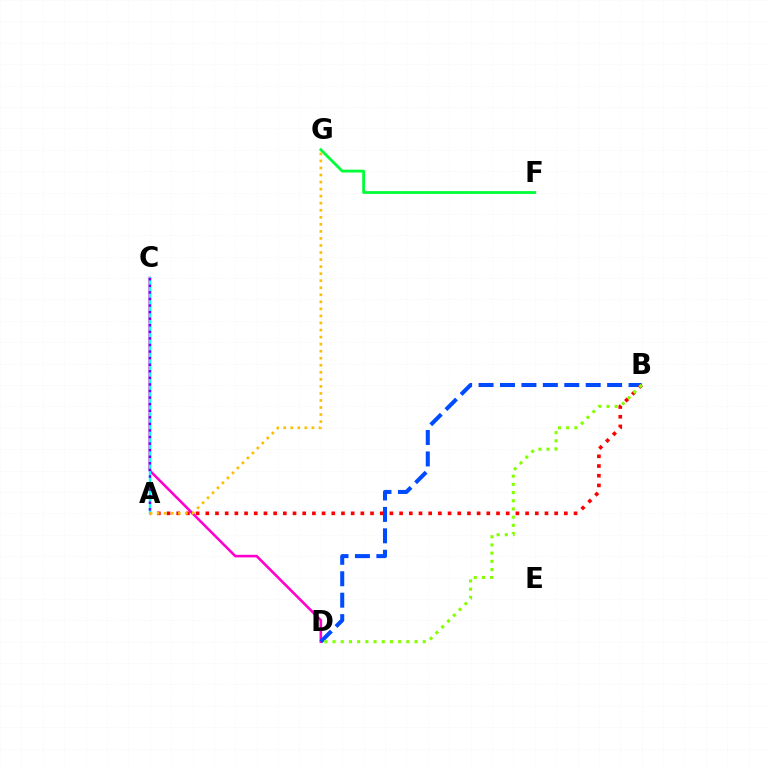{('C', 'D'): [{'color': '#ff00cf', 'line_style': 'solid', 'thickness': 1.86}], ('B', 'D'): [{'color': '#004bff', 'line_style': 'dashed', 'thickness': 2.91}, {'color': '#84ff00', 'line_style': 'dotted', 'thickness': 2.23}], ('A', 'B'): [{'color': '#ff0000', 'line_style': 'dotted', 'thickness': 2.63}], ('A', 'C'): [{'color': '#00fff6', 'line_style': 'solid', 'thickness': 1.73}, {'color': '#7200ff', 'line_style': 'dotted', 'thickness': 1.79}], ('F', 'G'): [{'color': '#00ff39', 'line_style': 'solid', 'thickness': 2.02}], ('A', 'G'): [{'color': '#ffbd00', 'line_style': 'dotted', 'thickness': 1.91}]}